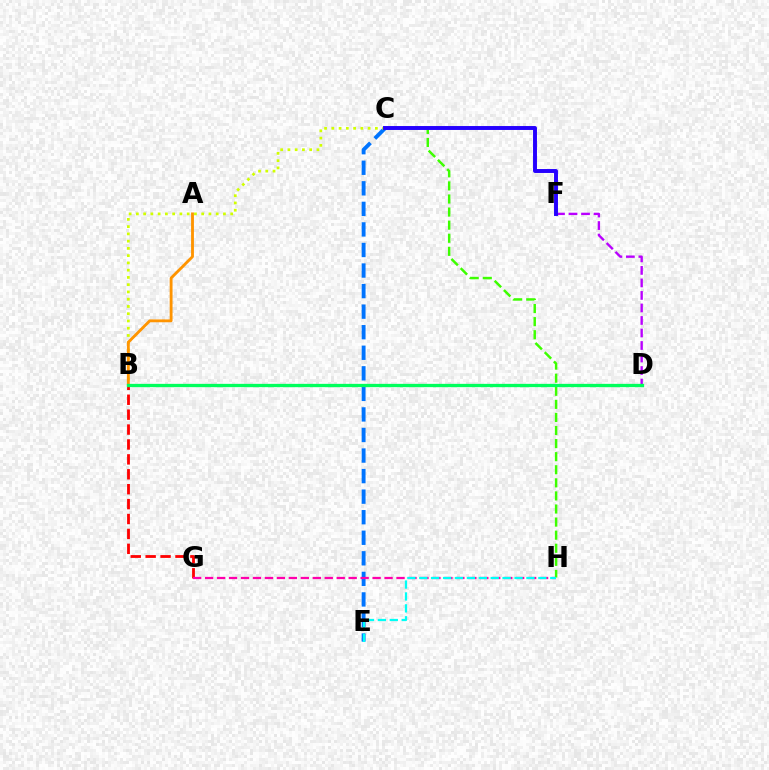{('D', 'F'): [{'color': '#b900ff', 'line_style': 'dashed', 'thickness': 1.7}], ('C', 'H'): [{'color': '#3dff00', 'line_style': 'dashed', 'thickness': 1.78}], ('B', 'G'): [{'color': '#ff0000', 'line_style': 'dashed', 'thickness': 2.03}], ('C', 'E'): [{'color': '#0074ff', 'line_style': 'dashed', 'thickness': 2.79}], ('B', 'C'): [{'color': '#d1ff00', 'line_style': 'dotted', 'thickness': 1.97}], ('A', 'B'): [{'color': '#ff9400', 'line_style': 'solid', 'thickness': 2.05}], ('C', 'F'): [{'color': '#2500ff', 'line_style': 'solid', 'thickness': 2.83}], ('G', 'H'): [{'color': '#ff00ac', 'line_style': 'dashed', 'thickness': 1.63}], ('B', 'D'): [{'color': '#00ff5c', 'line_style': 'solid', 'thickness': 2.38}], ('E', 'H'): [{'color': '#00fff6', 'line_style': 'dashed', 'thickness': 1.62}]}